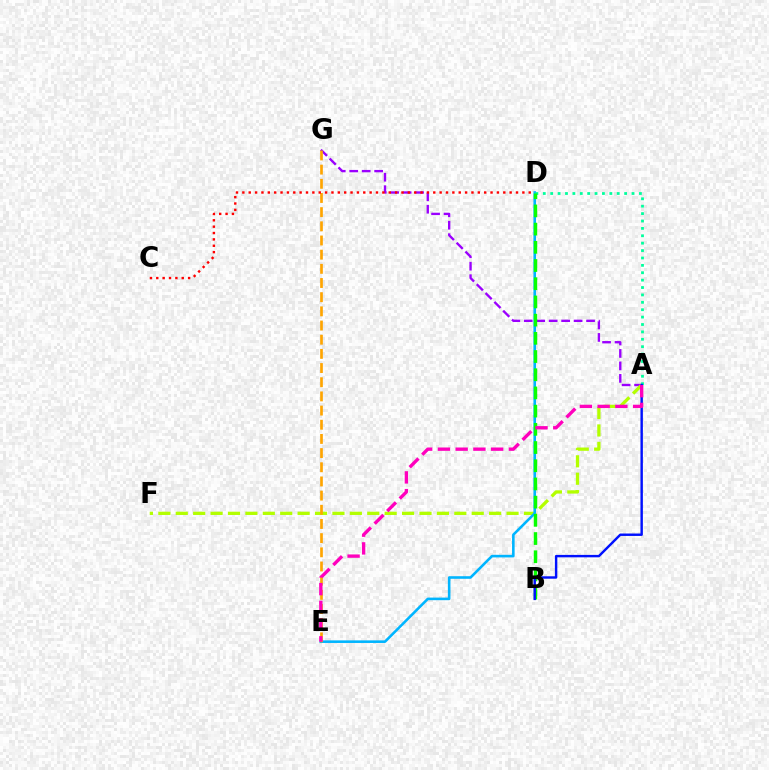{('A', 'G'): [{'color': '#9b00ff', 'line_style': 'dashed', 'thickness': 1.69}], ('A', 'F'): [{'color': '#b3ff00', 'line_style': 'dashed', 'thickness': 2.37}], ('D', 'E'): [{'color': '#00b5ff', 'line_style': 'solid', 'thickness': 1.87}], ('E', 'G'): [{'color': '#ffa500', 'line_style': 'dashed', 'thickness': 1.93}], ('A', 'D'): [{'color': '#00ff9d', 'line_style': 'dotted', 'thickness': 2.01}], ('B', 'D'): [{'color': '#08ff00', 'line_style': 'dashed', 'thickness': 2.47}], ('A', 'B'): [{'color': '#0010ff', 'line_style': 'solid', 'thickness': 1.75}], ('C', 'D'): [{'color': '#ff0000', 'line_style': 'dotted', 'thickness': 1.73}], ('A', 'E'): [{'color': '#ff00bd', 'line_style': 'dashed', 'thickness': 2.41}]}